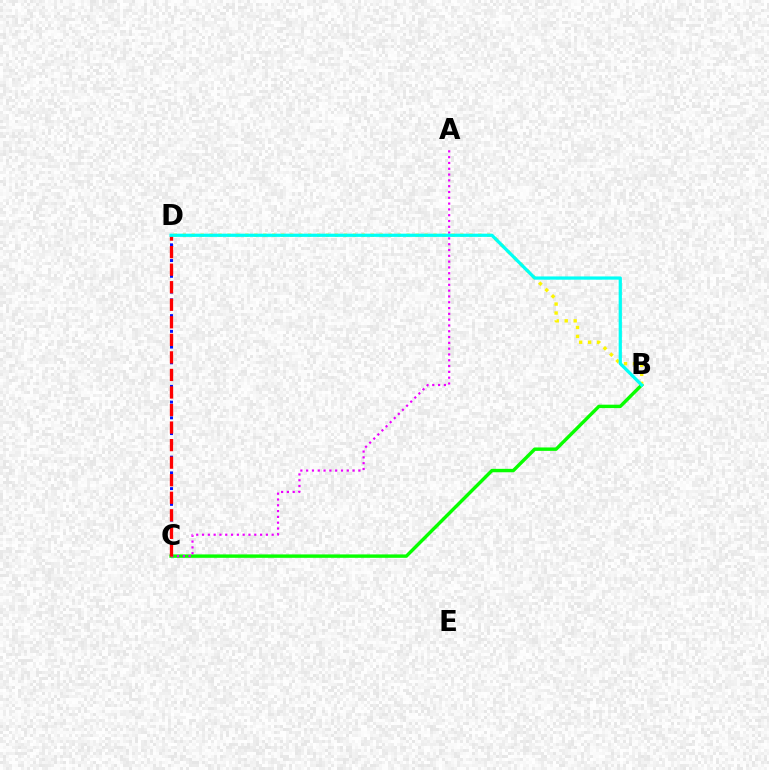{('C', 'D'): [{'color': '#0010ff', 'line_style': 'dotted', 'thickness': 2.14}, {'color': '#ff0000', 'line_style': 'dashed', 'thickness': 2.38}], ('B', 'C'): [{'color': '#08ff00', 'line_style': 'solid', 'thickness': 2.46}], ('A', 'C'): [{'color': '#ee00ff', 'line_style': 'dotted', 'thickness': 1.58}], ('B', 'D'): [{'color': '#fcf500', 'line_style': 'dotted', 'thickness': 2.43}, {'color': '#00fff6', 'line_style': 'solid', 'thickness': 2.32}]}